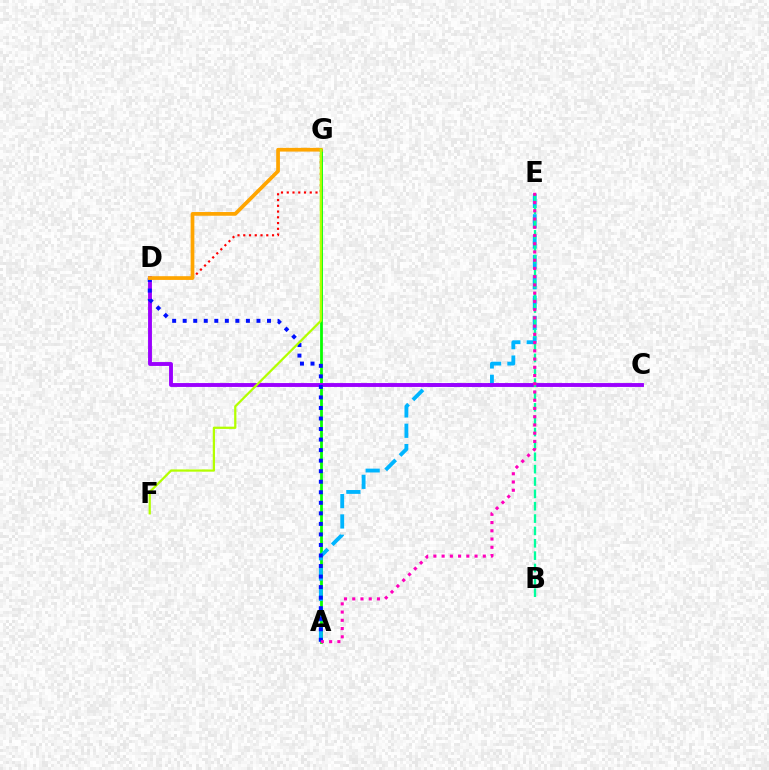{('A', 'G'): [{'color': '#08ff00', 'line_style': 'solid', 'thickness': 2.01}], ('D', 'G'): [{'color': '#ff0000', 'line_style': 'dotted', 'thickness': 1.56}, {'color': '#ffa500', 'line_style': 'solid', 'thickness': 2.68}], ('A', 'E'): [{'color': '#00b5ff', 'line_style': 'dashed', 'thickness': 2.76}, {'color': '#ff00bd', 'line_style': 'dotted', 'thickness': 2.24}], ('C', 'D'): [{'color': '#9b00ff', 'line_style': 'solid', 'thickness': 2.79}], ('B', 'E'): [{'color': '#00ff9d', 'line_style': 'dashed', 'thickness': 1.68}], ('A', 'D'): [{'color': '#0010ff', 'line_style': 'dotted', 'thickness': 2.86}], ('F', 'G'): [{'color': '#b3ff00', 'line_style': 'solid', 'thickness': 1.62}]}